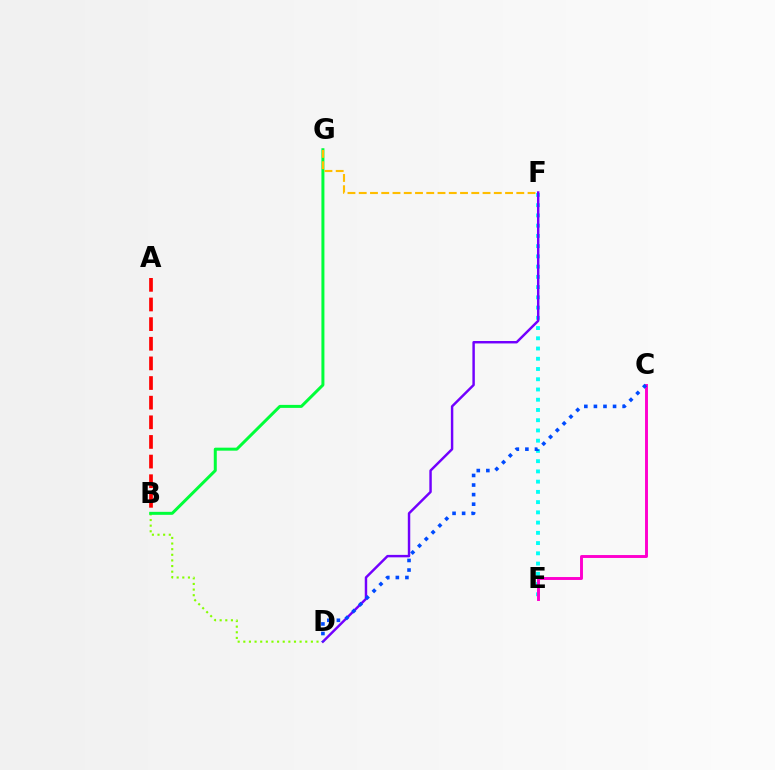{('B', 'D'): [{'color': '#84ff00', 'line_style': 'dotted', 'thickness': 1.53}], ('E', 'F'): [{'color': '#00fff6', 'line_style': 'dotted', 'thickness': 2.78}], ('D', 'F'): [{'color': '#7200ff', 'line_style': 'solid', 'thickness': 1.76}], ('C', 'E'): [{'color': '#ff00cf', 'line_style': 'solid', 'thickness': 2.11}], ('B', 'G'): [{'color': '#00ff39', 'line_style': 'solid', 'thickness': 2.16}], ('F', 'G'): [{'color': '#ffbd00', 'line_style': 'dashed', 'thickness': 1.53}], ('A', 'B'): [{'color': '#ff0000', 'line_style': 'dashed', 'thickness': 2.67}], ('C', 'D'): [{'color': '#004bff', 'line_style': 'dotted', 'thickness': 2.6}]}